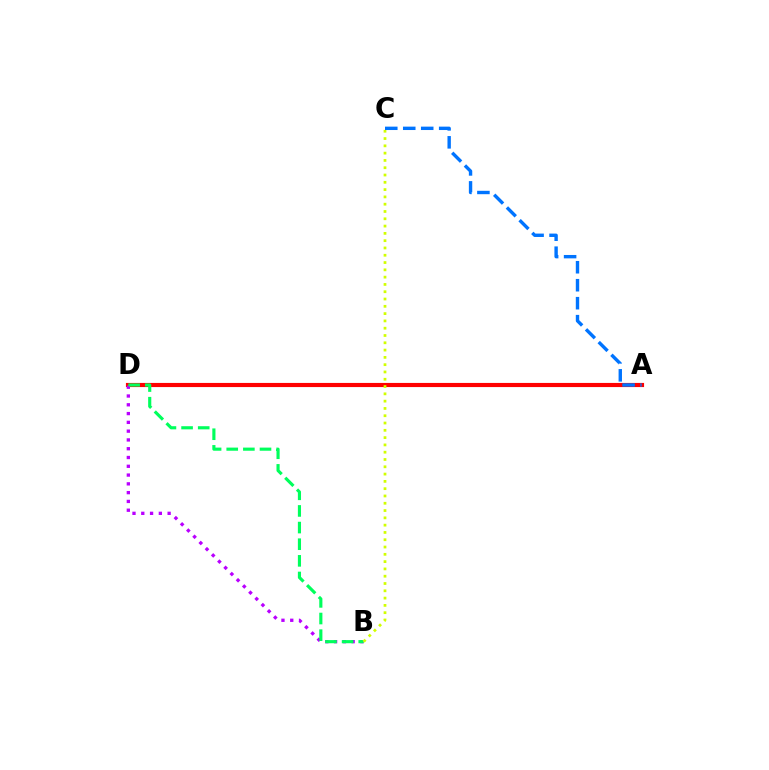{('A', 'D'): [{'color': '#ff0000', 'line_style': 'solid', 'thickness': 2.98}], ('B', 'D'): [{'color': '#b900ff', 'line_style': 'dotted', 'thickness': 2.39}, {'color': '#00ff5c', 'line_style': 'dashed', 'thickness': 2.26}], ('B', 'C'): [{'color': '#d1ff00', 'line_style': 'dotted', 'thickness': 1.98}], ('A', 'C'): [{'color': '#0074ff', 'line_style': 'dashed', 'thickness': 2.44}]}